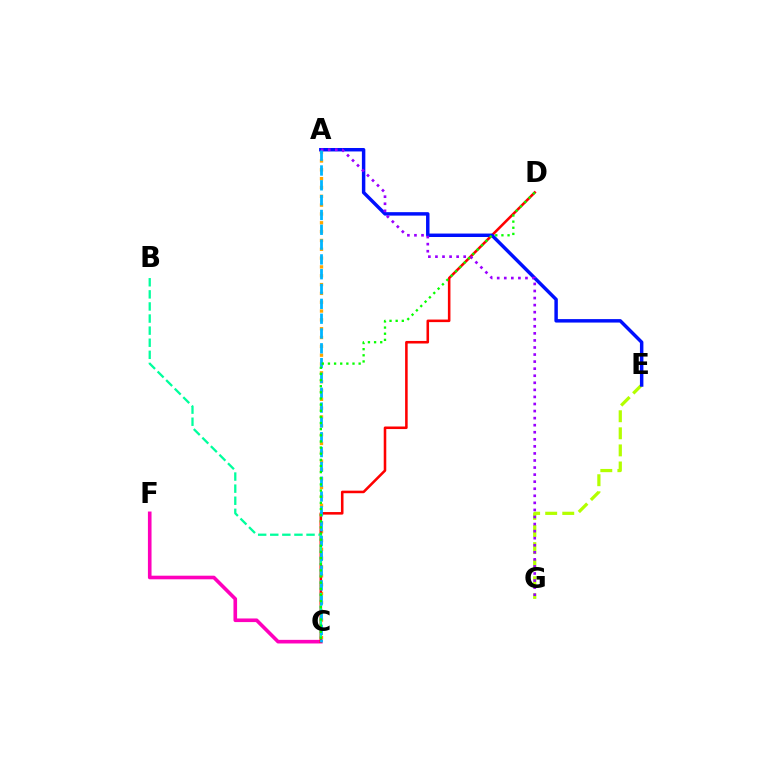{('A', 'C'): [{'color': '#ffa500', 'line_style': 'dotted', 'thickness': 2.4}, {'color': '#00b5ff', 'line_style': 'dashed', 'thickness': 2.01}], ('E', 'G'): [{'color': '#b3ff00', 'line_style': 'dashed', 'thickness': 2.32}], ('C', 'F'): [{'color': '#ff00bd', 'line_style': 'solid', 'thickness': 2.6}], ('C', 'D'): [{'color': '#ff0000', 'line_style': 'solid', 'thickness': 1.84}, {'color': '#08ff00', 'line_style': 'dotted', 'thickness': 1.67}], ('A', 'E'): [{'color': '#0010ff', 'line_style': 'solid', 'thickness': 2.49}], ('A', 'G'): [{'color': '#9b00ff', 'line_style': 'dotted', 'thickness': 1.92}], ('B', 'C'): [{'color': '#00ff9d', 'line_style': 'dashed', 'thickness': 1.64}]}